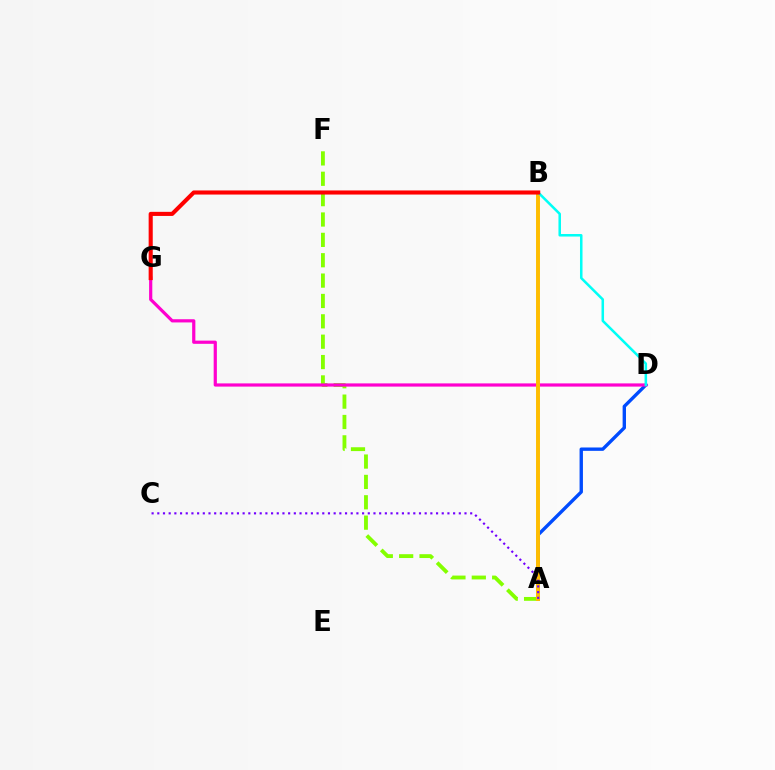{('A', 'D'): [{'color': '#004bff', 'line_style': 'solid', 'thickness': 2.42}], ('A', 'B'): [{'color': '#00ff39', 'line_style': 'dashed', 'thickness': 1.75}, {'color': '#ffbd00', 'line_style': 'solid', 'thickness': 2.83}], ('A', 'F'): [{'color': '#84ff00', 'line_style': 'dashed', 'thickness': 2.77}], ('D', 'G'): [{'color': '#ff00cf', 'line_style': 'solid', 'thickness': 2.3}], ('B', 'D'): [{'color': '#00fff6', 'line_style': 'solid', 'thickness': 1.82}], ('A', 'C'): [{'color': '#7200ff', 'line_style': 'dotted', 'thickness': 1.55}], ('B', 'G'): [{'color': '#ff0000', 'line_style': 'solid', 'thickness': 2.95}]}